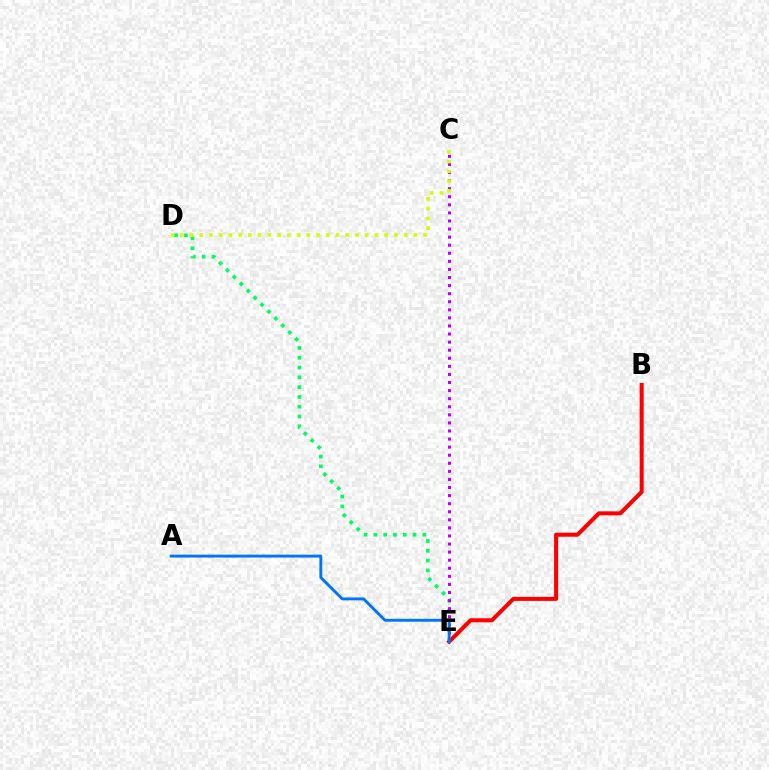{('D', 'E'): [{'color': '#00ff5c', 'line_style': 'dotted', 'thickness': 2.66}], ('C', 'E'): [{'color': '#b900ff', 'line_style': 'dotted', 'thickness': 2.19}], ('C', 'D'): [{'color': '#d1ff00', 'line_style': 'dotted', 'thickness': 2.64}], ('B', 'E'): [{'color': '#ff0000', 'line_style': 'solid', 'thickness': 2.9}], ('A', 'E'): [{'color': '#0074ff', 'line_style': 'solid', 'thickness': 2.08}]}